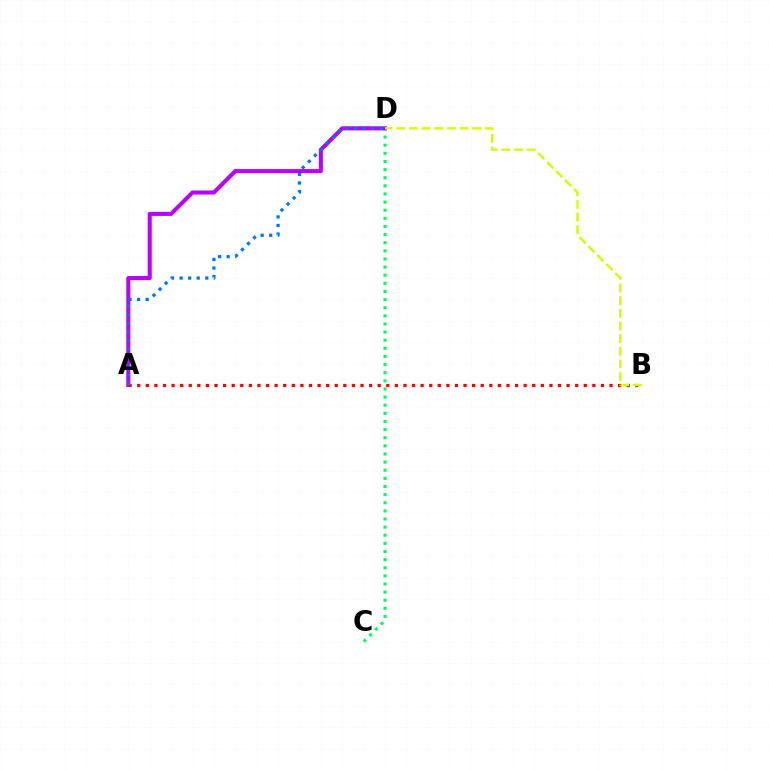{('C', 'D'): [{'color': '#00ff5c', 'line_style': 'dotted', 'thickness': 2.21}], ('A', 'D'): [{'color': '#b900ff', 'line_style': 'solid', 'thickness': 2.93}, {'color': '#0074ff', 'line_style': 'dotted', 'thickness': 2.33}], ('A', 'B'): [{'color': '#ff0000', 'line_style': 'dotted', 'thickness': 2.33}], ('B', 'D'): [{'color': '#d1ff00', 'line_style': 'dashed', 'thickness': 1.72}]}